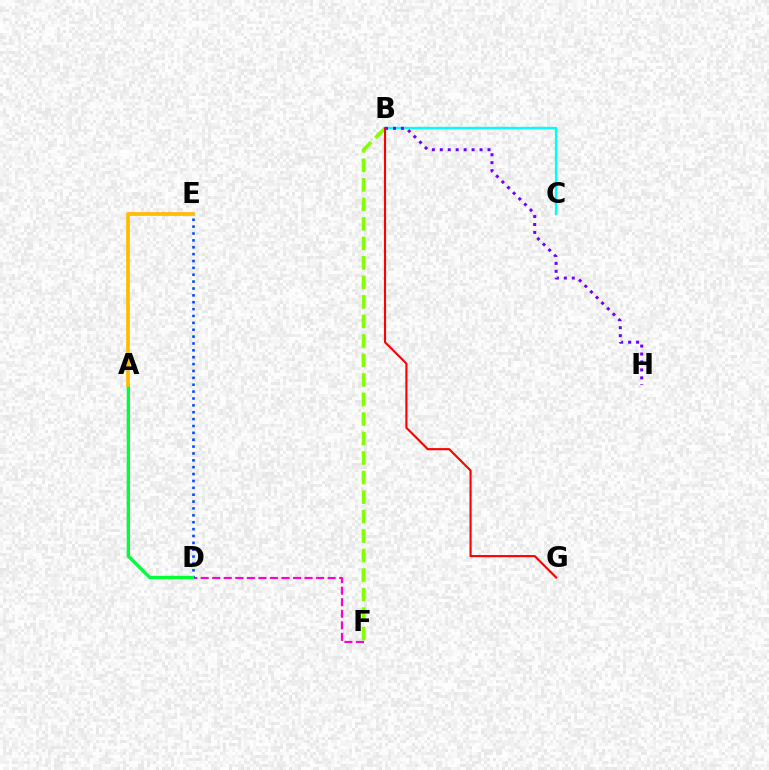{('D', 'F'): [{'color': '#ff00cf', 'line_style': 'dashed', 'thickness': 1.57}], ('B', 'F'): [{'color': '#84ff00', 'line_style': 'dashed', 'thickness': 2.65}], ('D', 'E'): [{'color': '#004bff', 'line_style': 'dotted', 'thickness': 1.87}], ('B', 'C'): [{'color': '#00fff6', 'line_style': 'solid', 'thickness': 1.65}], ('A', 'D'): [{'color': '#00ff39', 'line_style': 'solid', 'thickness': 2.4}], ('B', 'H'): [{'color': '#7200ff', 'line_style': 'dotted', 'thickness': 2.16}], ('B', 'G'): [{'color': '#ff0000', 'line_style': 'solid', 'thickness': 1.53}], ('A', 'E'): [{'color': '#ffbd00', 'line_style': 'solid', 'thickness': 2.68}]}